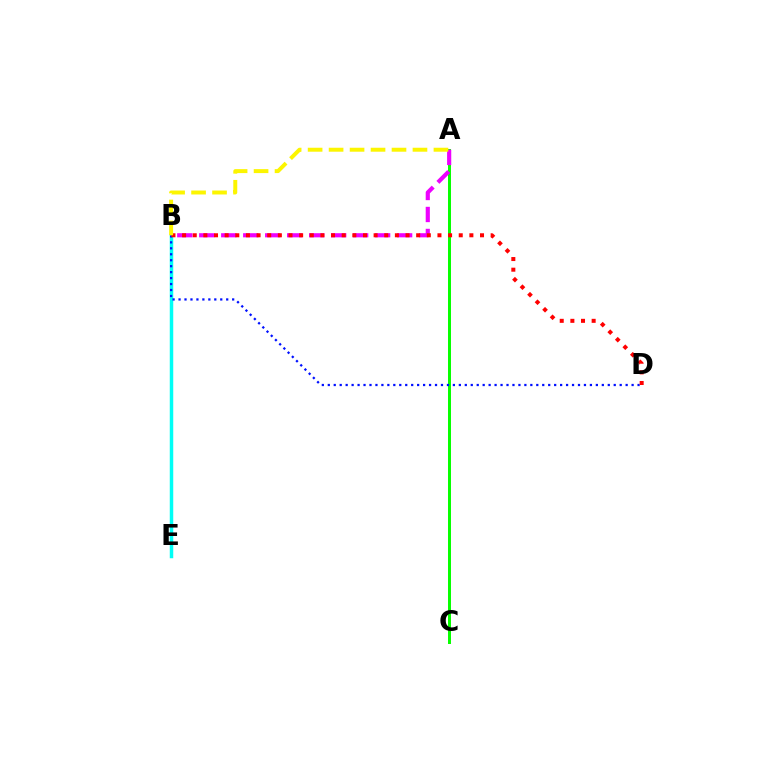{('B', 'E'): [{'color': '#00fff6', 'line_style': 'solid', 'thickness': 2.51}], ('A', 'C'): [{'color': '#08ff00', 'line_style': 'solid', 'thickness': 2.15}], ('A', 'B'): [{'color': '#ee00ff', 'line_style': 'dashed', 'thickness': 2.99}, {'color': '#fcf500', 'line_style': 'dashed', 'thickness': 2.85}], ('B', 'D'): [{'color': '#0010ff', 'line_style': 'dotted', 'thickness': 1.62}, {'color': '#ff0000', 'line_style': 'dotted', 'thickness': 2.89}]}